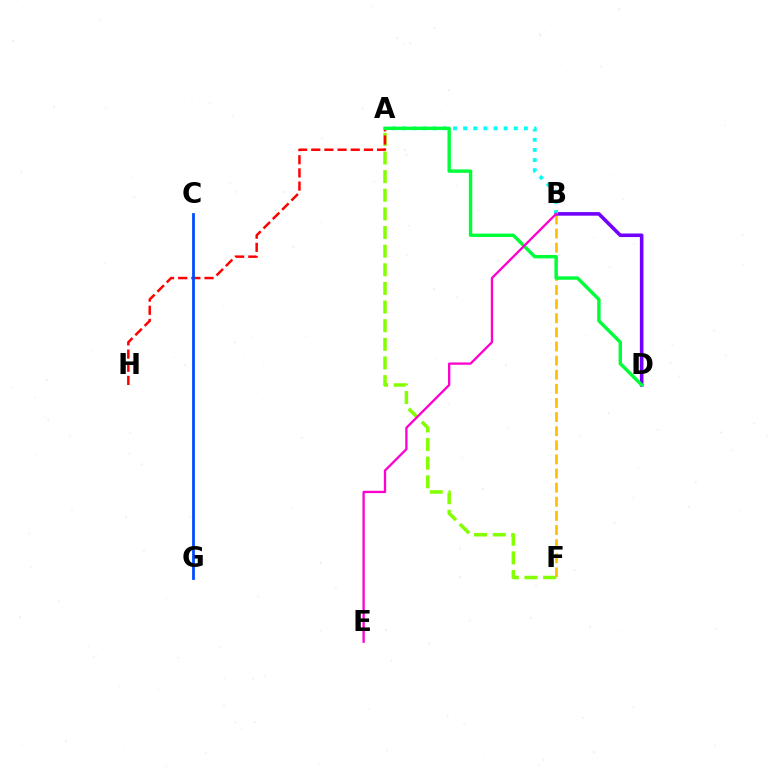{('B', 'F'): [{'color': '#ffbd00', 'line_style': 'dashed', 'thickness': 1.92}], ('B', 'D'): [{'color': '#7200ff', 'line_style': 'solid', 'thickness': 2.58}], ('A', 'F'): [{'color': '#84ff00', 'line_style': 'dashed', 'thickness': 2.53}], ('A', 'H'): [{'color': '#ff0000', 'line_style': 'dashed', 'thickness': 1.79}], ('C', 'G'): [{'color': '#004bff', 'line_style': 'solid', 'thickness': 2.0}], ('A', 'B'): [{'color': '#00fff6', 'line_style': 'dotted', 'thickness': 2.75}], ('A', 'D'): [{'color': '#00ff39', 'line_style': 'solid', 'thickness': 2.45}], ('B', 'E'): [{'color': '#ff00cf', 'line_style': 'solid', 'thickness': 1.66}]}